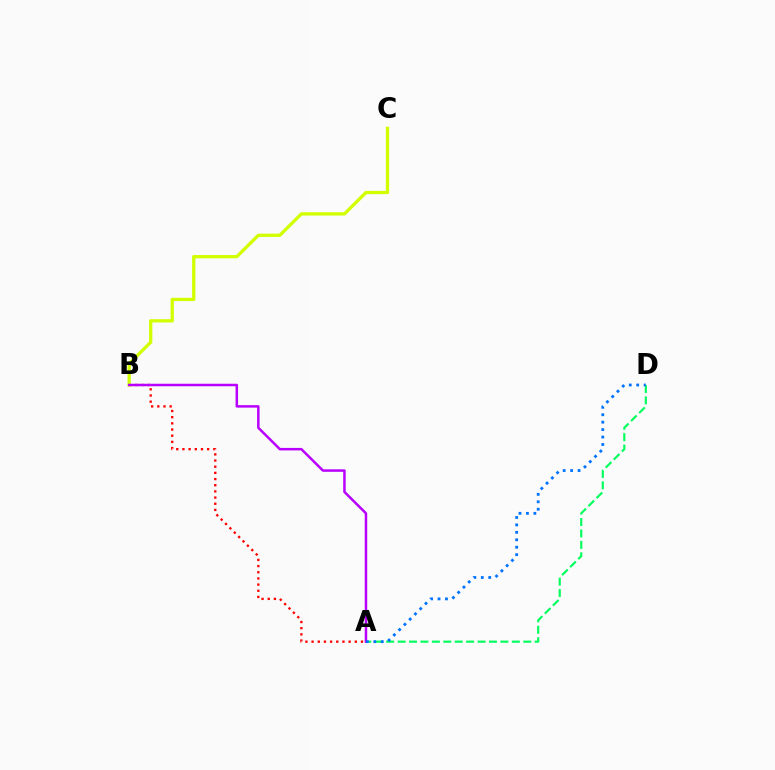{('A', 'B'): [{'color': '#ff0000', 'line_style': 'dotted', 'thickness': 1.68}, {'color': '#b900ff', 'line_style': 'solid', 'thickness': 1.8}], ('B', 'C'): [{'color': '#d1ff00', 'line_style': 'solid', 'thickness': 2.36}], ('A', 'D'): [{'color': '#00ff5c', 'line_style': 'dashed', 'thickness': 1.55}, {'color': '#0074ff', 'line_style': 'dotted', 'thickness': 2.02}]}